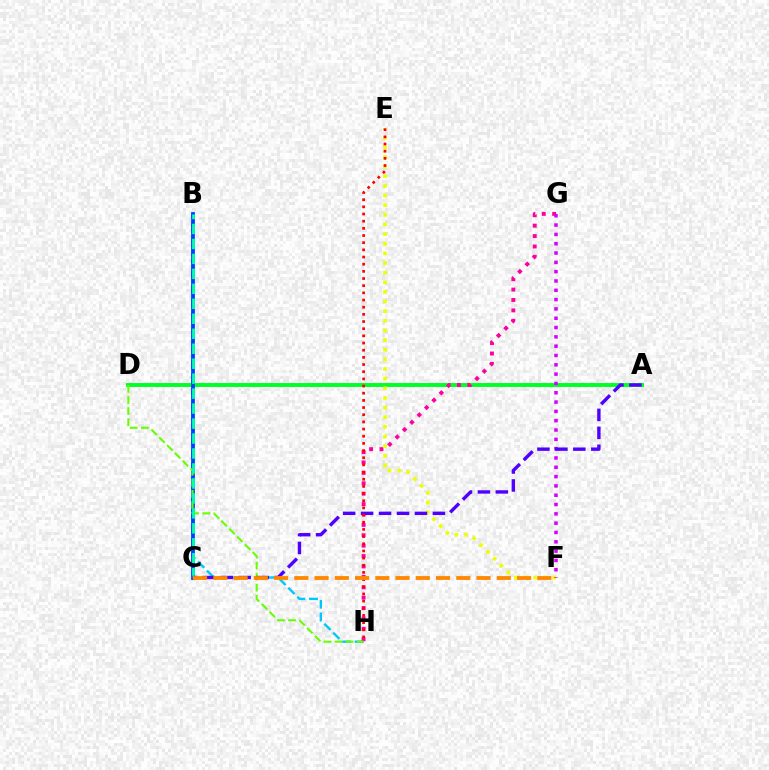{('B', 'H'): [{'color': '#00c7ff', 'line_style': 'dashed', 'thickness': 1.72}], ('A', 'D'): [{'color': '#00ff27', 'line_style': 'solid', 'thickness': 2.81}], ('G', 'H'): [{'color': '#ff00a0', 'line_style': 'dotted', 'thickness': 2.83}], ('B', 'C'): [{'color': '#003fff', 'line_style': 'solid', 'thickness': 2.72}, {'color': '#00ffaf', 'line_style': 'dashed', 'thickness': 2.03}], ('E', 'F'): [{'color': '#eeff00', 'line_style': 'dotted', 'thickness': 2.62}], ('F', 'G'): [{'color': '#d600ff', 'line_style': 'dotted', 'thickness': 2.53}], ('D', 'H'): [{'color': '#66ff00', 'line_style': 'dashed', 'thickness': 1.51}], ('A', 'C'): [{'color': '#4f00ff', 'line_style': 'dashed', 'thickness': 2.44}], ('E', 'H'): [{'color': '#ff0000', 'line_style': 'dotted', 'thickness': 1.95}], ('C', 'F'): [{'color': '#ff8800', 'line_style': 'dashed', 'thickness': 2.75}]}